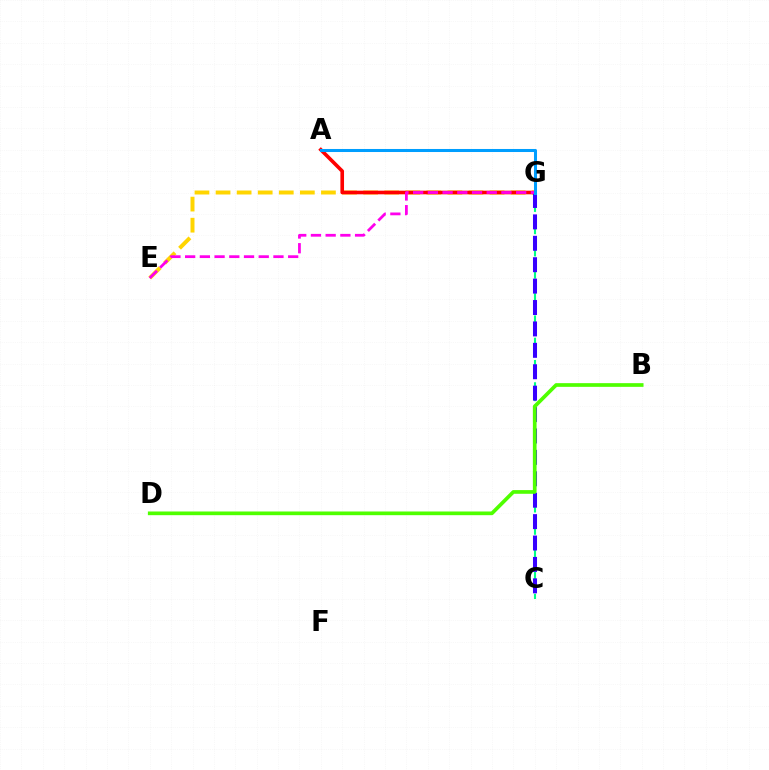{('E', 'G'): [{'color': '#ffd500', 'line_style': 'dashed', 'thickness': 2.86}, {'color': '#ff00ed', 'line_style': 'dashed', 'thickness': 2.0}], ('C', 'G'): [{'color': '#00ff86', 'line_style': 'dashed', 'thickness': 1.51}, {'color': '#3700ff', 'line_style': 'dashed', 'thickness': 2.91}], ('A', 'G'): [{'color': '#ff0000', 'line_style': 'solid', 'thickness': 2.61}, {'color': '#009eff', 'line_style': 'solid', 'thickness': 2.19}], ('B', 'D'): [{'color': '#4fff00', 'line_style': 'solid', 'thickness': 2.65}]}